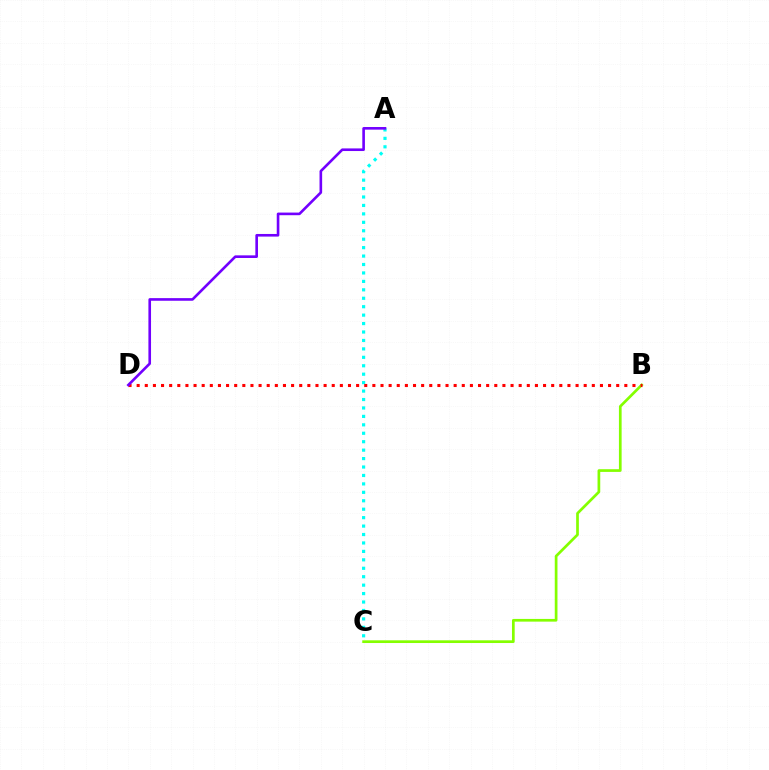{('B', 'C'): [{'color': '#84ff00', 'line_style': 'solid', 'thickness': 1.95}], ('A', 'C'): [{'color': '#00fff6', 'line_style': 'dotted', 'thickness': 2.29}], ('B', 'D'): [{'color': '#ff0000', 'line_style': 'dotted', 'thickness': 2.21}], ('A', 'D'): [{'color': '#7200ff', 'line_style': 'solid', 'thickness': 1.89}]}